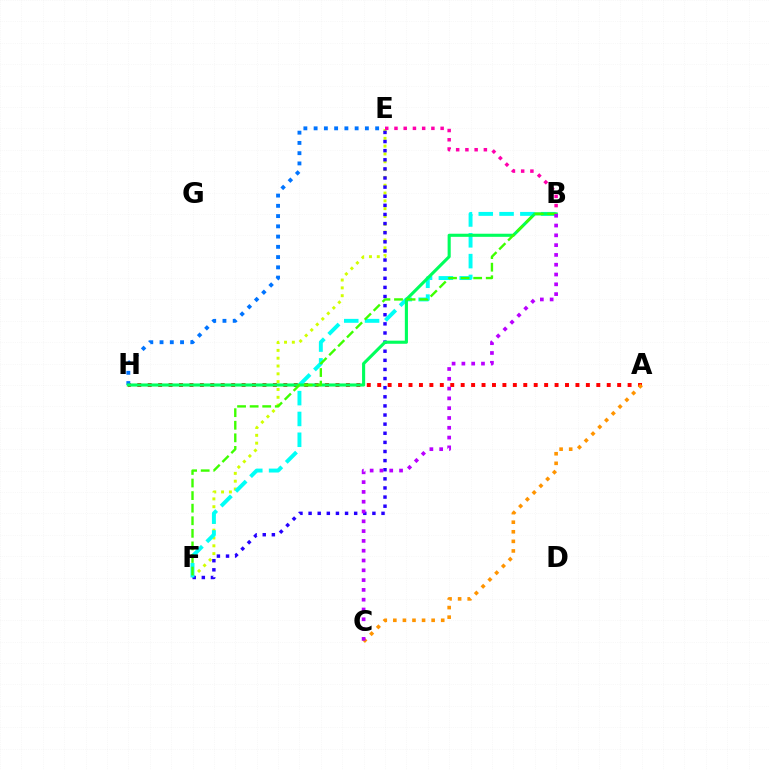{('E', 'F'): [{'color': '#d1ff00', 'line_style': 'dotted', 'thickness': 2.12}, {'color': '#2500ff', 'line_style': 'dotted', 'thickness': 2.48}], ('A', 'H'): [{'color': '#ff0000', 'line_style': 'dotted', 'thickness': 2.83}], ('B', 'E'): [{'color': '#ff00ac', 'line_style': 'dotted', 'thickness': 2.51}], ('B', 'F'): [{'color': '#00fff6', 'line_style': 'dashed', 'thickness': 2.83}, {'color': '#3dff00', 'line_style': 'dashed', 'thickness': 1.71}], ('E', 'H'): [{'color': '#0074ff', 'line_style': 'dotted', 'thickness': 2.79}], ('B', 'H'): [{'color': '#00ff5c', 'line_style': 'solid', 'thickness': 2.24}], ('A', 'C'): [{'color': '#ff9400', 'line_style': 'dotted', 'thickness': 2.6}], ('B', 'C'): [{'color': '#b900ff', 'line_style': 'dotted', 'thickness': 2.66}]}